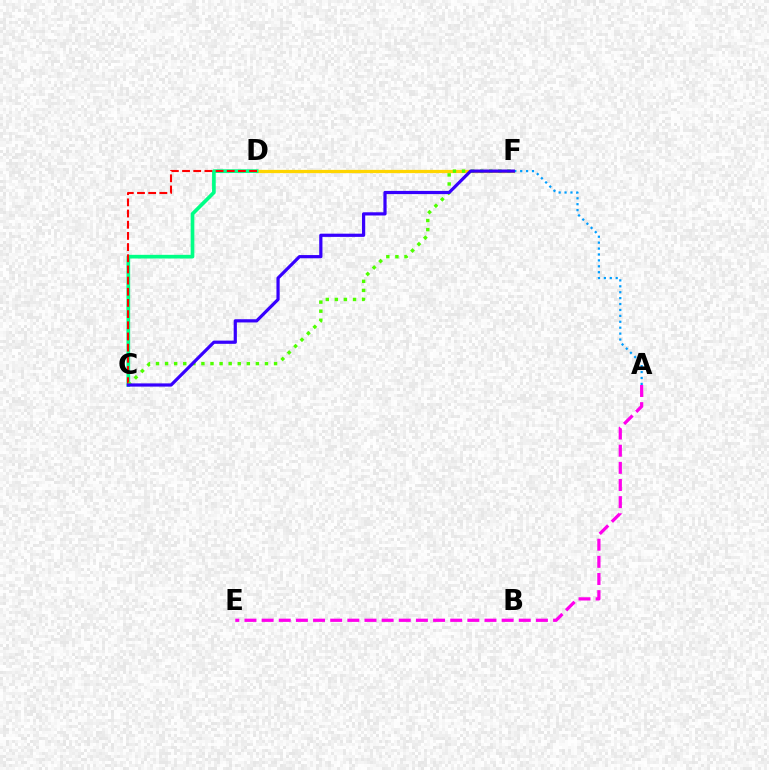{('D', 'F'): [{'color': '#ffd500', 'line_style': 'solid', 'thickness': 2.34}], ('A', 'F'): [{'color': '#009eff', 'line_style': 'dotted', 'thickness': 1.61}], ('A', 'E'): [{'color': '#ff00ed', 'line_style': 'dashed', 'thickness': 2.33}], ('C', 'D'): [{'color': '#00ff86', 'line_style': 'solid', 'thickness': 2.64}, {'color': '#ff0000', 'line_style': 'dashed', 'thickness': 1.52}], ('C', 'F'): [{'color': '#4fff00', 'line_style': 'dotted', 'thickness': 2.47}, {'color': '#3700ff', 'line_style': 'solid', 'thickness': 2.31}]}